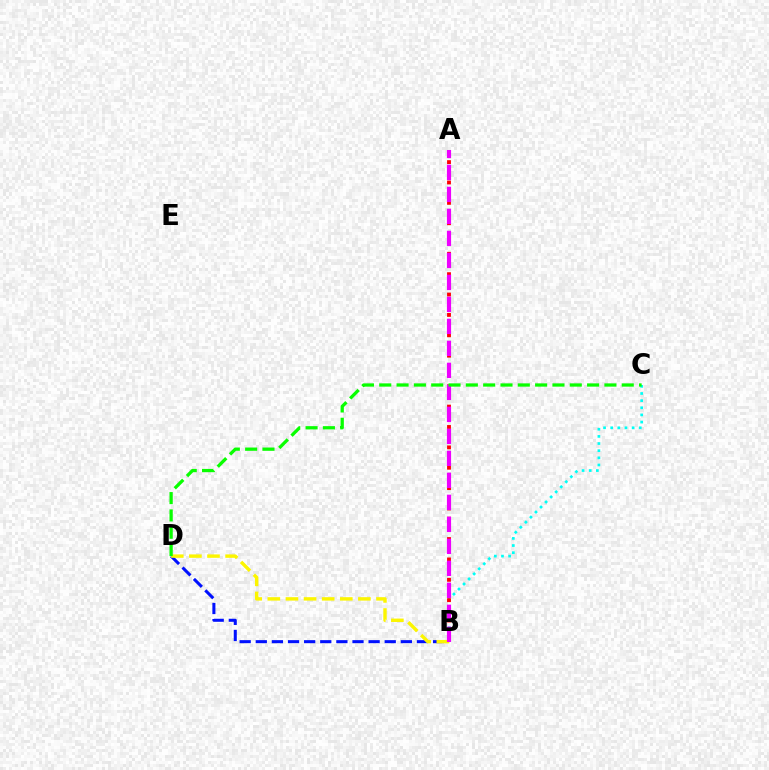{('B', 'C'): [{'color': '#00fff6', 'line_style': 'dotted', 'thickness': 1.94}], ('A', 'B'): [{'color': '#ff0000', 'line_style': 'dotted', 'thickness': 2.77}, {'color': '#ee00ff', 'line_style': 'dashed', 'thickness': 2.99}], ('B', 'D'): [{'color': '#0010ff', 'line_style': 'dashed', 'thickness': 2.19}, {'color': '#fcf500', 'line_style': 'dashed', 'thickness': 2.46}], ('C', 'D'): [{'color': '#08ff00', 'line_style': 'dashed', 'thickness': 2.35}]}